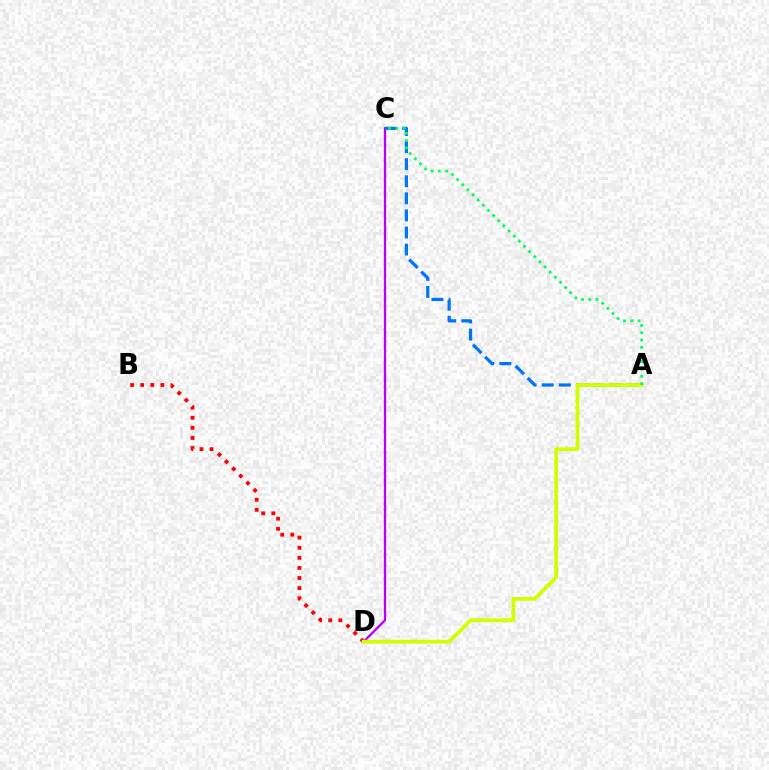{('B', 'D'): [{'color': '#ff0000', 'line_style': 'dotted', 'thickness': 2.74}], ('C', 'D'): [{'color': '#b900ff', 'line_style': 'solid', 'thickness': 1.65}], ('A', 'C'): [{'color': '#0074ff', 'line_style': 'dashed', 'thickness': 2.32}, {'color': '#00ff5c', 'line_style': 'dotted', 'thickness': 1.98}], ('A', 'D'): [{'color': '#d1ff00', 'line_style': 'solid', 'thickness': 2.72}]}